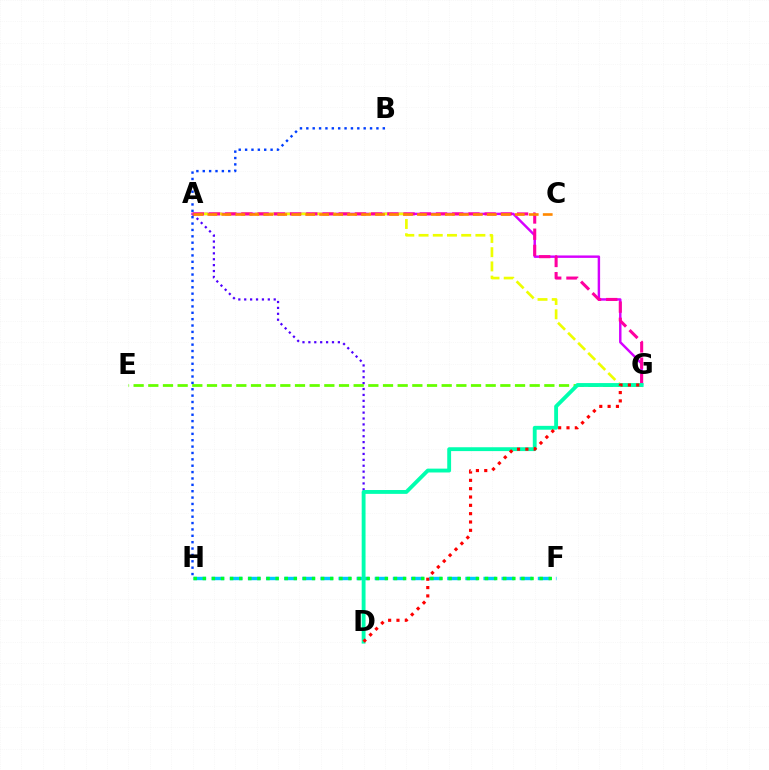{('F', 'H'): [{'color': '#00c7ff', 'line_style': 'dashed', 'thickness': 2.46}, {'color': '#00ff27', 'line_style': 'dotted', 'thickness': 2.47}], ('A', 'G'): [{'color': '#d600ff', 'line_style': 'solid', 'thickness': 1.76}, {'color': '#eeff00', 'line_style': 'dashed', 'thickness': 1.93}, {'color': '#ff00a0', 'line_style': 'dashed', 'thickness': 2.2}], ('A', 'D'): [{'color': '#4f00ff', 'line_style': 'dotted', 'thickness': 1.6}], ('E', 'G'): [{'color': '#66ff00', 'line_style': 'dashed', 'thickness': 1.99}], ('D', 'G'): [{'color': '#00ffaf', 'line_style': 'solid', 'thickness': 2.77}, {'color': '#ff0000', 'line_style': 'dotted', 'thickness': 2.26}], ('A', 'C'): [{'color': '#ff8800', 'line_style': 'dashed', 'thickness': 1.9}], ('B', 'H'): [{'color': '#003fff', 'line_style': 'dotted', 'thickness': 1.73}]}